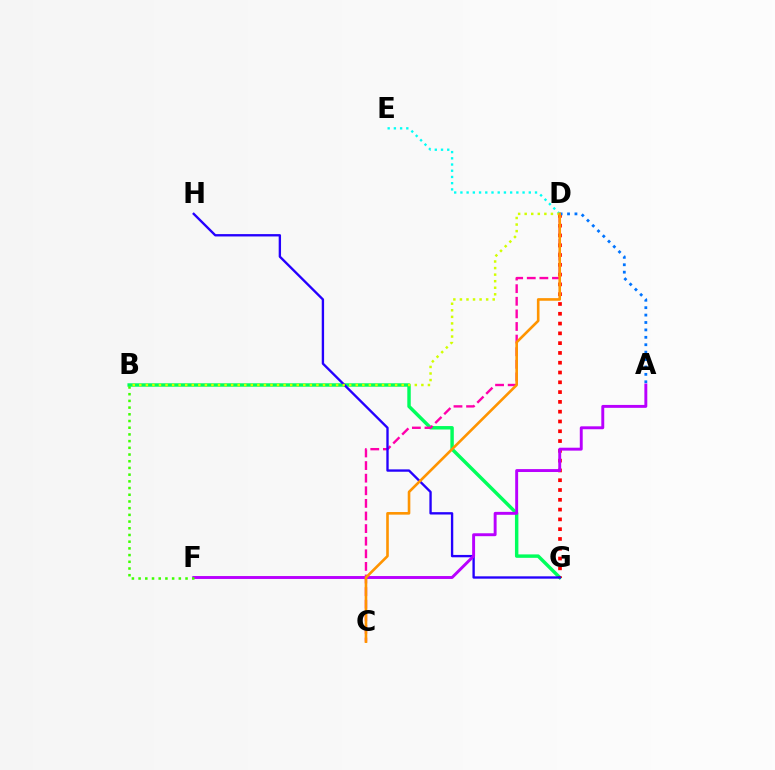{('B', 'G'): [{'color': '#00ff5c', 'line_style': 'solid', 'thickness': 2.48}], ('C', 'D'): [{'color': '#ff00ac', 'line_style': 'dashed', 'thickness': 1.71}, {'color': '#ff9400', 'line_style': 'solid', 'thickness': 1.89}], ('D', 'G'): [{'color': '#ff0000', 'line_style': 'dotted', 'thickness': 2.66}], ('D', 'E'): [{'color': '#00fff6', 'line_style': 'dotted', 'thickness': 1.69}], ('A', 'D'): [{'color': '#0074ff', 'line_style': 'dotted', 'thickness': 2.01}], ('G', 'H'): [{'color': '#2500ff', 'line_style': 'solid', 'thickness': 1.7}], ('A', 'F'): [{'color': '#b900ff', 'line_style': 'solid', 'thickness': 2.1}], ('B', 'D'): [{'color': '#d1ff00', 'line_style': 'dotted', 'thickness': 1.78}], ('B', 'F'): [{'color': '#3dff00', 'line_style': 'dotted', 'thickness': 1.82}]}